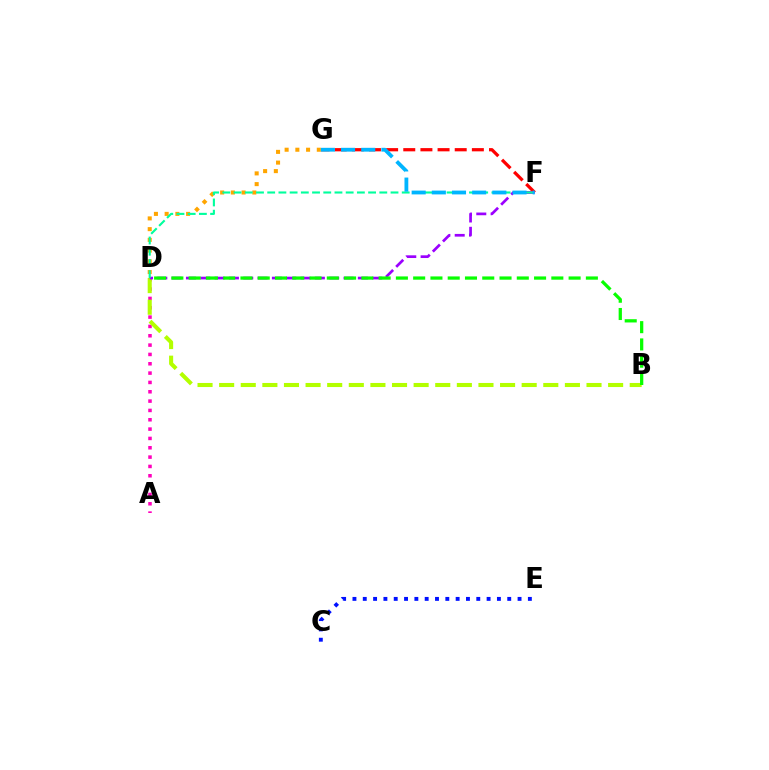{('A', 'D'): [{'color': '#ff00bd', 'line_style': 'dotted', 'thickness': 2.54}], ('F', 'G'): [{'color': '#ff0000', 'line_style': 'dashed', 'thickness': 2.33}, {'color': '#00b5ff', 'line_style': 'dashed', 'thickness': 2.74}], ('B', 'D'): [{'color': '#b3ff00', 'line_style': 'dashed', 'thickness': 2.94}, {'color': '#08ff00', 'line_style': 'dashed', 'thickness': 2.35}], ('D', 'F'): [{'color': '#9b00ff', 'line_style': 'dashed', 'thickness': 1.95}, {'color': '#00ff9d', 'line_style': 'dashed', 'thickness': 1.52}], ('D', 'G'): [{'color': '#ffa500', 'line_style': 'dotted', 'thickness': 2.91}], ('C', 'E'): [{'color': '#0010ff', 'line_style': 'dotted', 'thickness': 2.8}]}